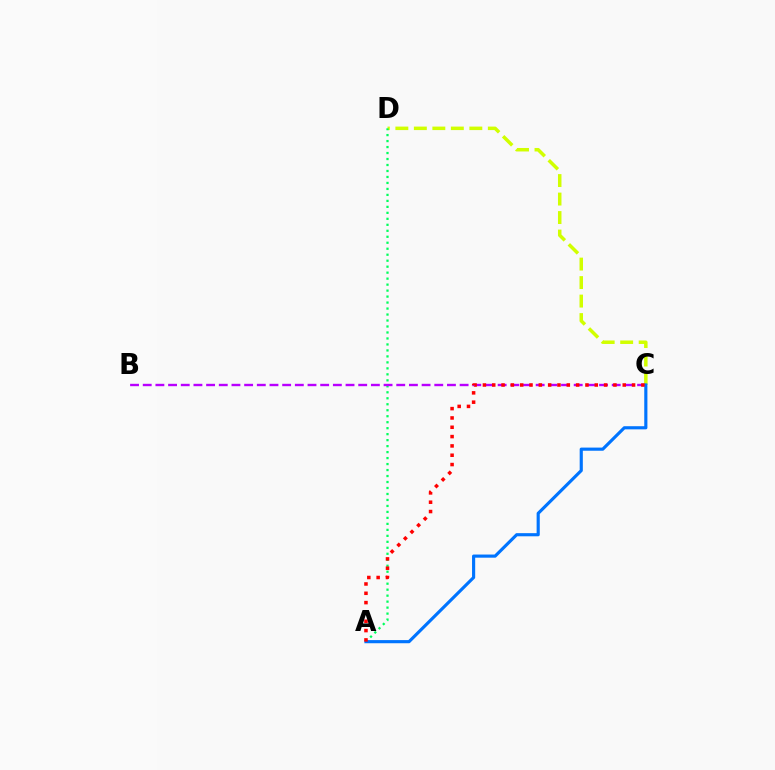{('C', 'D'): [{'color': '#d1ff00', 'line_style': 'dashed', 'thickness': 2.51}], ('A', 'D'): [{'color': '#00ff5c', 'line_style': 'dotted', 'thickness': 1.63}], ('B', 'C'): [{'color': '#b900ff', 'line_style': 'dashed', 'thickness': 1.72}], ('A', 'C'): [{'color': '#0074ff', 'line_style': 'solid', 'thickness': 2.26}, {'color': '#ff0000', 'line_style': 'dotted', 'thickness': 2.53}]}